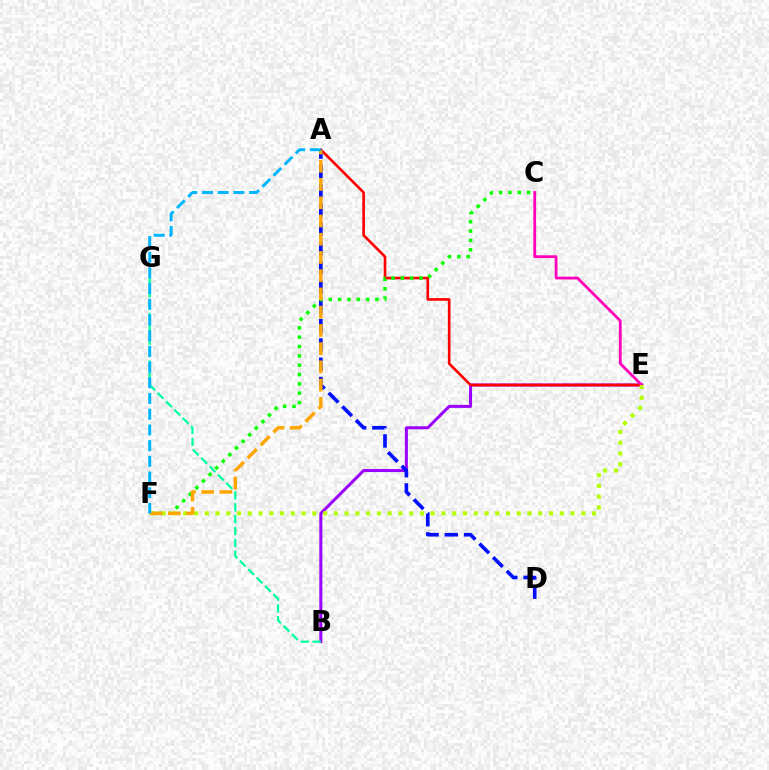{('B', 'E'): [{'color': '#9b00ff', 'line_style': 'solid', 'thickness': 2.17}], ('A', 'E'): [{'color': '#ff0000', 'line_style': 'solid', 'thickness': 1.9}], ('A', 'D'): [{'color': '#0010ff', 'line_style': 'dashed', 'thickness': 2.62}], ('C', 'F'): [{'color': '#08ff00', 'line_style': 'dotted', 'thickness': 2.54}], ('C', 'E'): [{'color': '#ff00bd', 'line_style': 'solid', 'thickness': 2.01}], ('E', 'F'): [{'color': '#b3ff00', 'line_style': 'dotted', 'thickness': 2.92}], ('A', 'F'): [{'color': '#ffa500', 'line_style': 'dashed', 'thickness': 2.48}, {'color': '#00b5ff', 'line_style': 'dashed', 'thickness': 2.13}], ('B', 'G'): [{'color': '#00ff9d', 'line_style': 'dashed', 'thickness': 1.61}]}